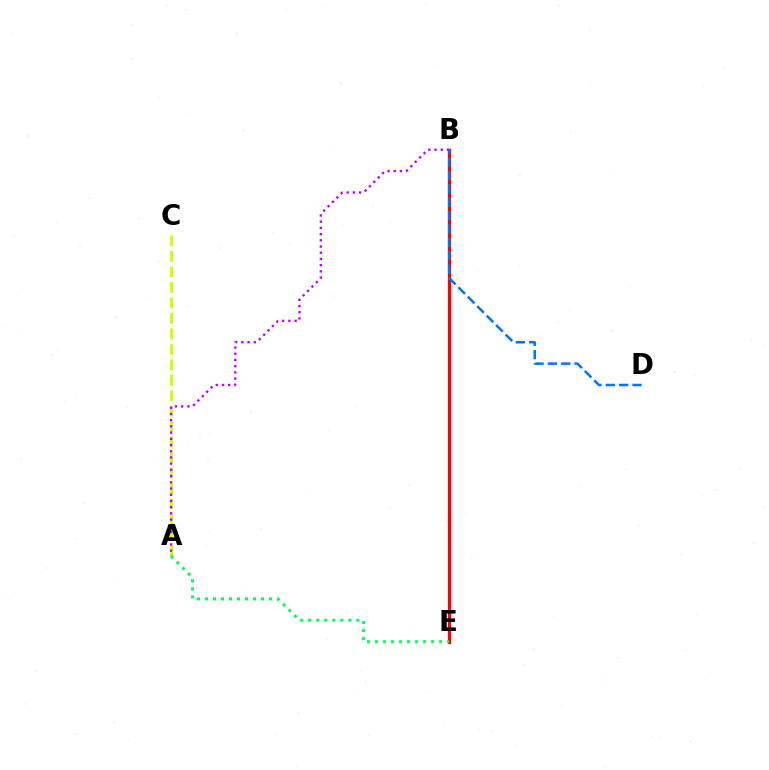{('B', 'E'): [{'color': '#ff0000', 'line_style': 'solid', 'thickness': 2.35}], ('A', 'E'): [{'color': '#00ff5c', 'line_style': 'dotted', 'thickness': 2.18}], ('A', 'C'): [{'color': '#d1ff00', 'line_style': 'dashed', 'thickness': 2.1}], ('A', 'B'): [{'color': '#b900ff', 'line_style': 'dotted', 'thickness': 1.69}], ('B', 'D'): [{'color': '#0074ff', 'line_style': 'dashed', 'thickness': 1.81}]}